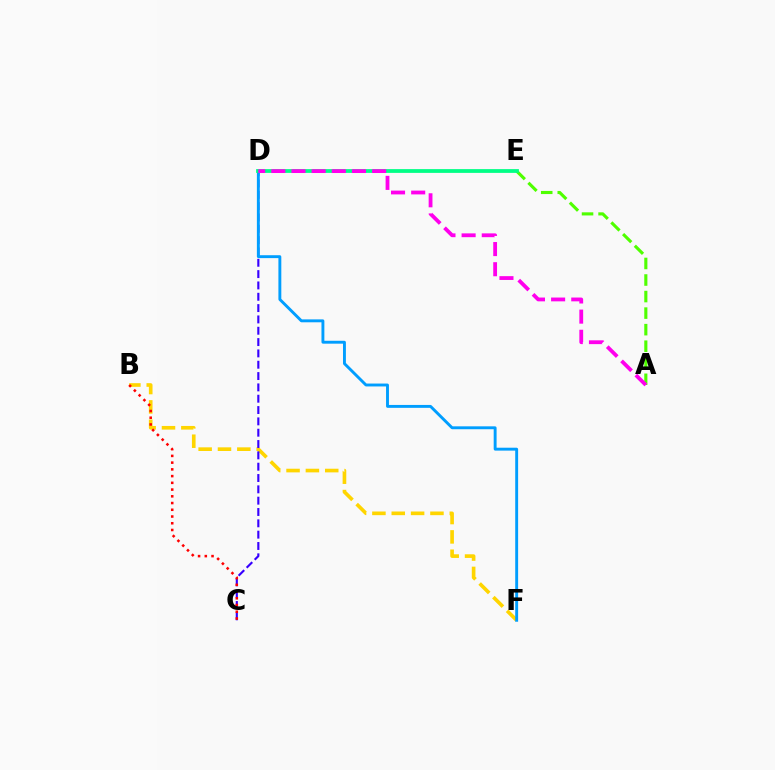{('B', 'F'): [{'color': '#ffd500', 'line_style': 'dashed', 'thickness': 2.63}], ('C', 'D'): [{'color': '#3700ff', 'line_style': 'dashed', 'thickness': 1.54}], ('A', 'E'): [{'color': '#4fff00', 'line_style': 'dashed', 'thickness': 2.25}], ('B', 'C'): [{'color': '#ff0000', 'line_style': 'dotted', 'thickness': 1.83}], ('D', 'F'): [{'color': '#009eff', 'line_style': 'solid', 'thickness': 2.09}], ('D', 'E'): [{'color': '#00ff86', 'line_style': 'solid', 'thickness': 2.71}], ('A', 'D'): [{'color': '#ff00ed', 'line_style': 'dashed', 'thickness': 2.74}]}